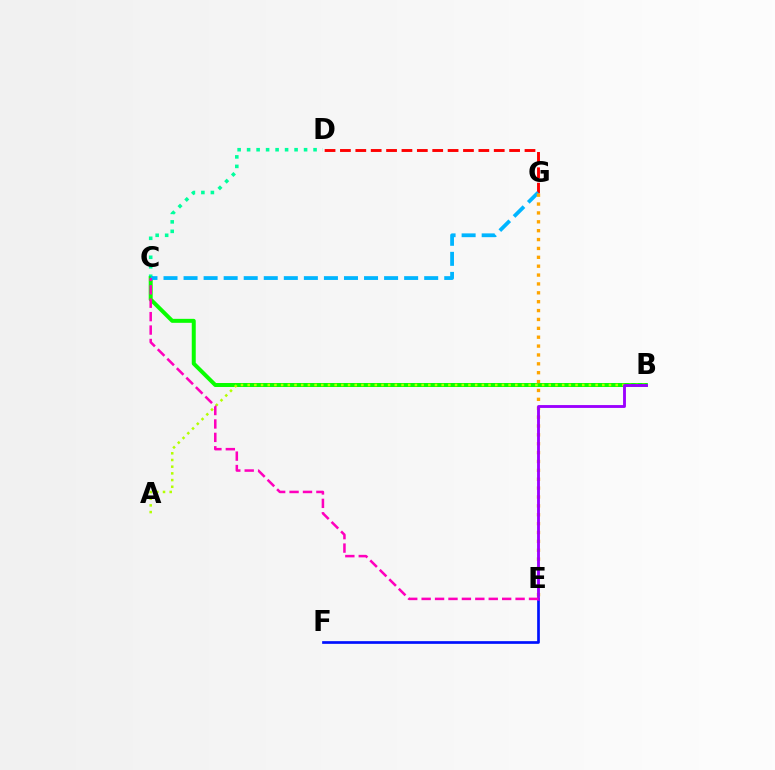{('C', 'D'): [{'color': '#00ff9d', 'line_style': 'dotted', 'thickness': 2.58}], ('B', 'C'): [{'color': '#08ff00', 'line_style': 'solid', 'thickness': 2.87}], ('E', 'F'): [{'color': '#0010ff', 'line_style': 'solid', 'thickness': 1.93}], ('D', 'G'): [{'color': '#ff0000', 'line_style': 'dashed', 'thickness': 2.09}], ('C', 'G'): [{'color': '#00b5ff', 'line_style': 'dashed', 'thickness': 2.72}], ('E', 'G'): [{'color': '#ffa500', 'line_style': 'dotted', 'thickness': 2.41}], ('A', 'B'): [{'color': '#b3ff00', 'line_style': 'dotted', 'thickness': 1.82}], ('B', 'E'): [{'color': '#9b00ff', 'line_style': 'solid', 'thickness': 2.06}], ('C', 'E'): [{'color': '#ff00bd', 'line_style': 'dashed', 'thickness': 1.82}]}